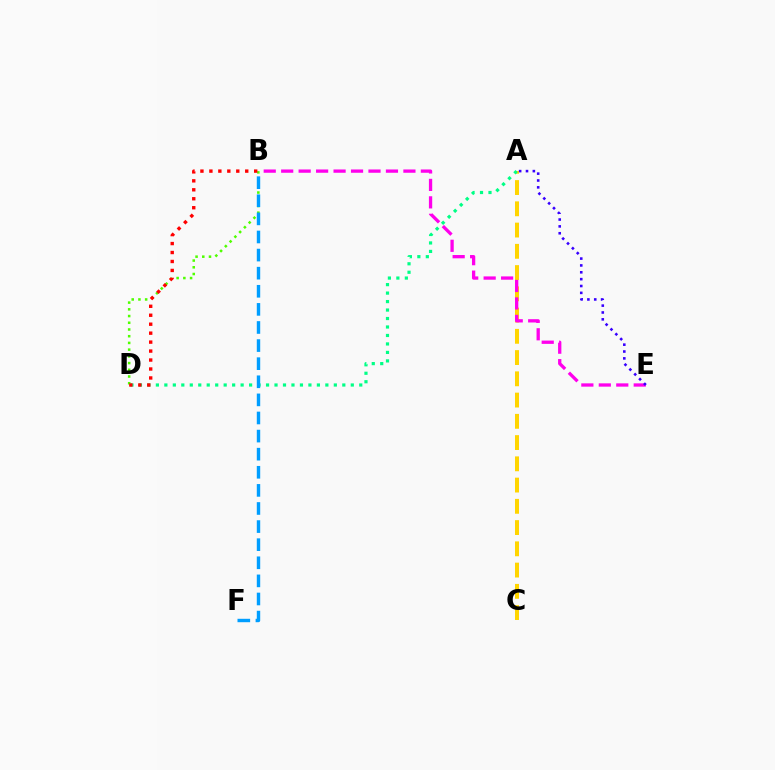{('A', 'C'): [{'color': '#ffd500', 'line_style': 'dashed', 'thickness': 2.89}], ('B', 'D'): [{'color': '#4fff00', 'line_style': 'dotted', 'thickness': 1.83}, {'color': '#ff0000', 'line_style': 'dotted', 'thickness': 2.43}], ('A', 'D'): [{'color': '#00ff86', 'line_style': 'dotted', 'thickness': 2.3}], ('B', 'E'): [{'color': '#ff00ed', 'line_style': 'dashed', 'thickness': 2.37}], ('A', 'E'): [{'color': '#3700ff', 'line_style': 'dotted', 'thickness': 1.86}], ('B', 'F'): [{'color': '#009eff', 'line_style': 'dashed', 'thickness': 2.46}]}